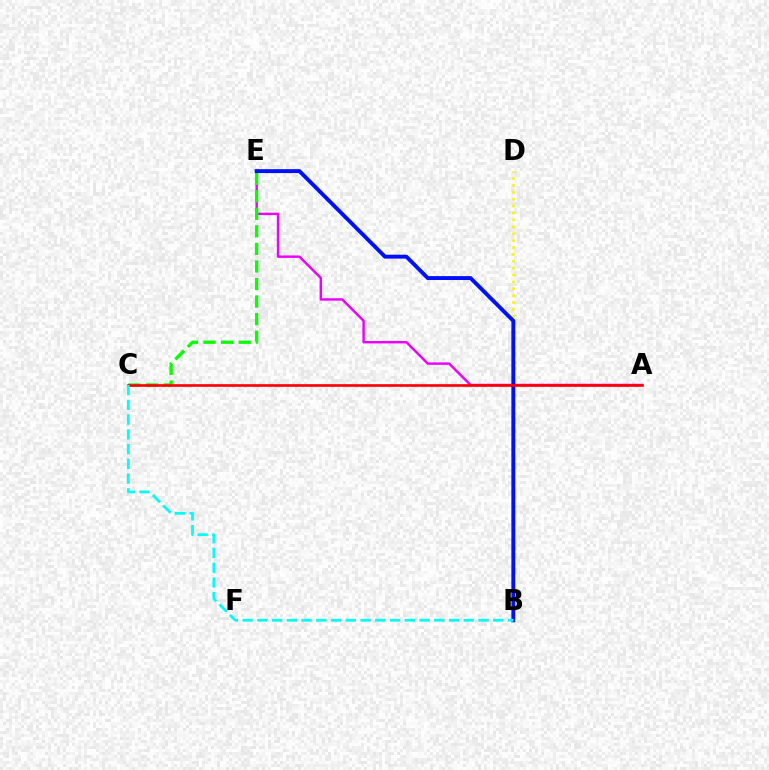{('A', 'E'): [{'color': '#ee00ff', 'line_style': 'solid', 'thickness': 1.76}], ('B', 'D'): [{'color': '#fcf500', 'line_style': 'dotted', 'thickness': 1.87}], ('C', 'E'): [{'color': '#08ff00', 'line_style': 'dashed', 'thickness': 2.38}], ('B', 'E'): [{'color': '#0010ff', 'line_style': 'solid', 'thickness': 2.81}], ('A', 'C'): [{'color': '#ff0000', 'line_style': 'solid', 'thickness': 1.91}], ('B', 'C'): [{'color': '#00fff6', 'line_style': 'dashed', 'thickness': 2.0}]}